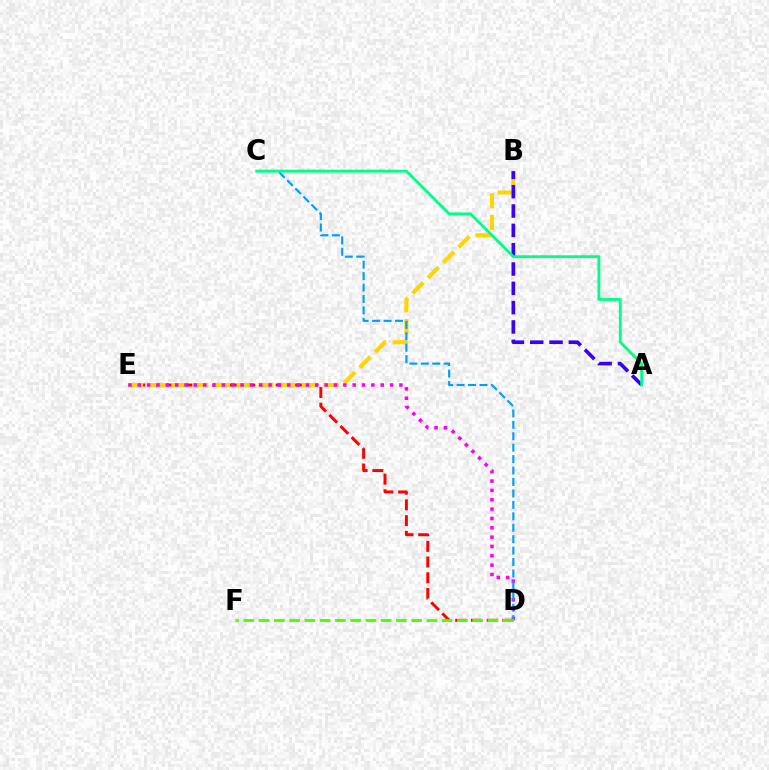{('D', 'E'): [{'color': '#ff0000', 'line_style': 'dashed', 'thickness': 2.14}, {'color': '#ff00ed', 'line_style': 'dotted', 'thickness': 2.54}], ('B', 'E'): [{'color': '#ffd500', 'line_style': 'dashed', 'thickness': 2.95}], ('C', 'D'): [{'color': '#009eff', 'line_style': 'dashed', 'thickness': 1.55}], ('A', 'B'): [{'color': '#3700ff', 'line_style': 'dashed', 'thickness': 2.62}], ('D', 'F'): [{'color': '#4fff00', 'line_style': 'dashed', 'thickness': 2.07}], ('A', 'C'): [{'color': '#00ff86', 'line_style': 'solid', 'thickness': 2.04}]}